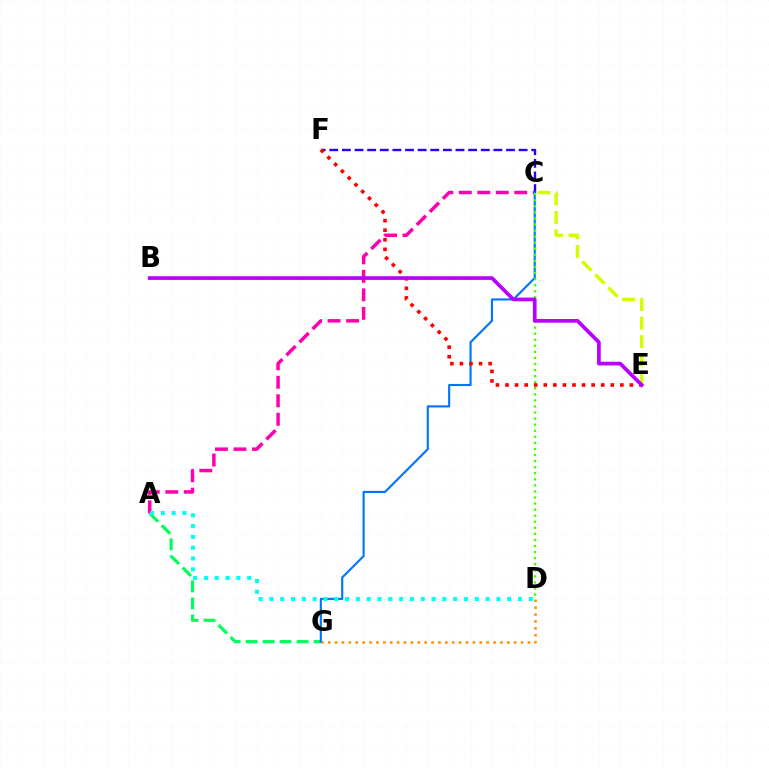{('A', 'C'): [{'color': '#ff00ac', 'line_style': 'dashed', 'thickness': 2.51}], ('C', 'F'): [{'color': '#2500ff', 'line_style': 'dashed', 'thickness': 1.71}], ('D', 'G'): [{'color': '#ff9400', 'line_style': 'dotted', 'thickness': 1.87}], ('A', 'G'): [{'color': '#00ff5c', 'line_style': 'dashed', 'thickness': 2.31}], ('C', 'G'): [{'color': '#0074ff', 'line_style': 'solid', 'thickness': 1.53}], ('C', 'E'): [{'color': '#d1ff00', 'line_style': 'dashed', 'thickness': 2.51}], ('C', 'D'): [{'color': '#3dff00', 'line_style': 'dotted', 'thickness': 1.65}], ('E', 'F'): [{'color': '#ff0000', 'line_style': 'dotted', 'thickness': 2.6}], ('B', 'E'): [{'color': '#b900ff', 'line_style': 'solid', 'thickness': 2.67}], ('A', 'D'): [{'color': '#00fff6', 'line_style': 'dotted', 'thickness': 2.94}]}